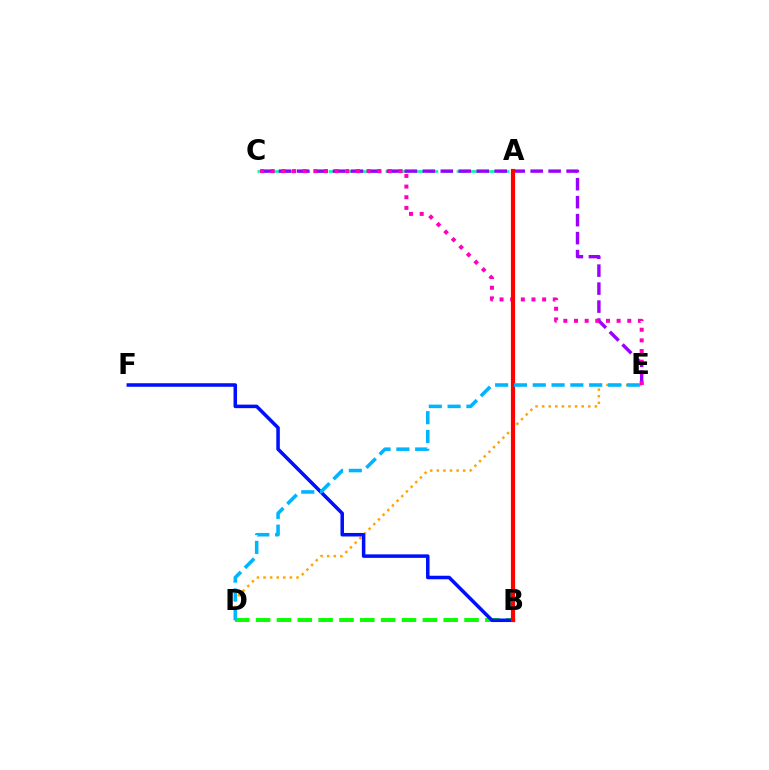{('A', 'C'): [{'color': '#00ff9d', 'line_style': 'dashed', 'thickness': 1.93}], ('D', 'E'): [{'color': '#ffa500', 'line_style': 'dotted', 'thickness': 1.79}, {'color': '#00b5ff', 'line_style': 'dashed', 'thickness': 2.55}], ('A', 'B'): [{'color': '#b3ff00', 'line_style': 'dotted', 'thickness': 2.03}, {'color': '#ff0000', 'line_style': 'solid', 'thickness': 3.0}], ('B', 'D'): [{'color': '#08ff00', 'line_style': 'dashed', 'thickness': 2.83}], ('C', 'E'): [{'color': '#9b00ff', 'line_style': 'dashed', 'thickness': 2.44}, {'color': '#ff00bd', 'line_style': 'dotted', 'thickness': 2.89}], ('B', 'F'): [{'color': '#0010ff', 'line_style': 'solid', 'thickness': 2.54}]}